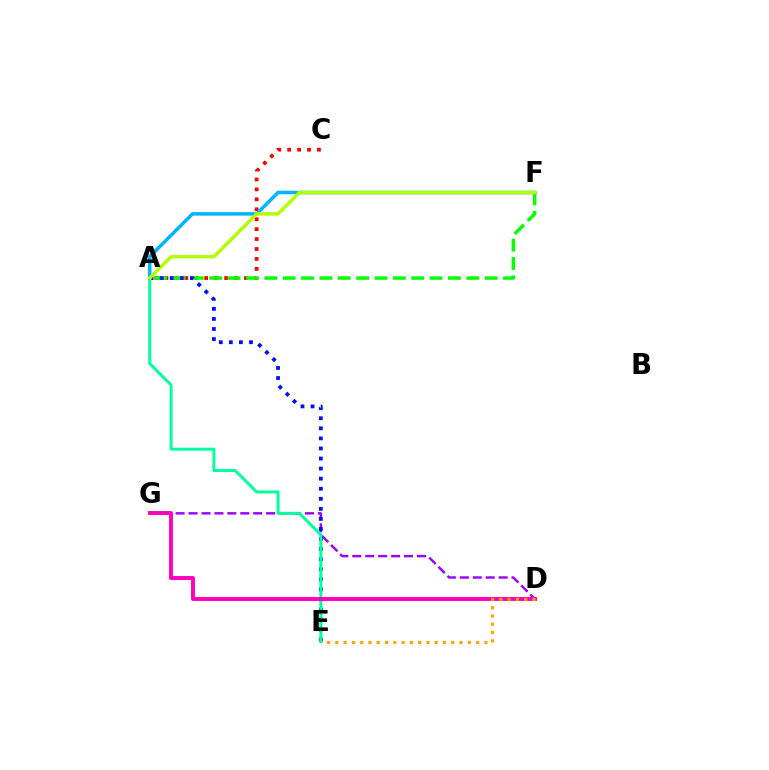{('A', 'C'): [{'color': '#ff0000', 'line_style': 'dotted', 'thickness': 2.7}], ('D', 'G'): [{'color': '#9b00ff', 'line_style': 'dashed', 'thickness': 1.76}, {'color': '#ff00bd', 'line_style': 'solid', 'thickness': 2.81}], ('A', 'F'): [{'color': '#08ff00', 'line_style': 'dashed', 'thickness': 2.49}, {'color': '#00b5ff', 'line_style': 'solid', 'thickness': 2.53}, {'color': '#b3ff00', 'line_style': 'solid', 'thickness': 2.49}], ('A', 'E'): [{'color': '#0010ff', 'line_style': 'dotted', 'thickness': 2.74}, {'color': '#00ff9d', 'line_style': 'solid', 'thickness': 2.12}], ('D', 'E'): [{'color': '#ffa500', 'line_style': 'dotted', 'thickness': 2.25}]}